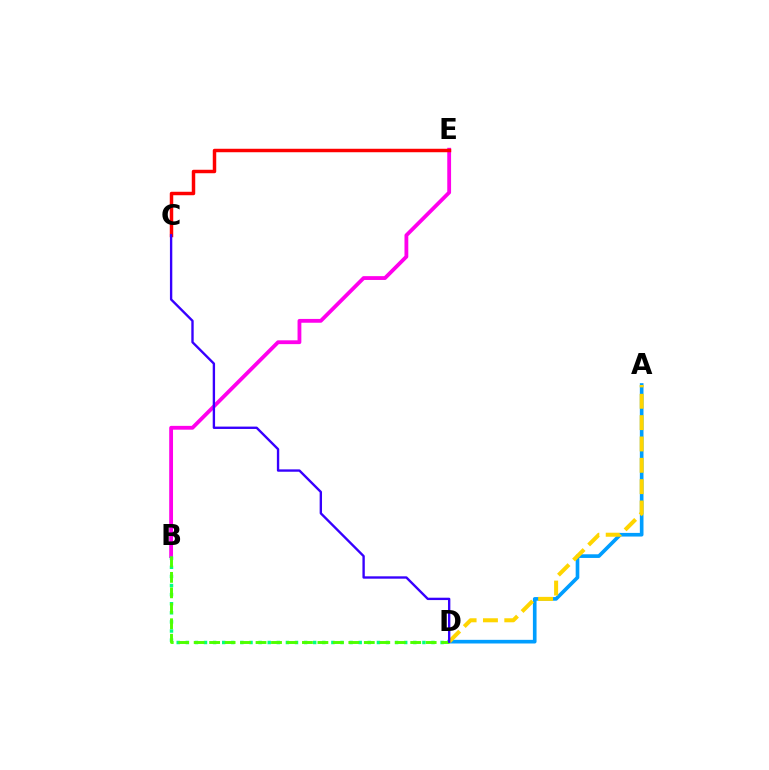{('A', 'D'): [{'color': '#009eff', 'line_style': 'solid', 'thickness': 2.63}, {'color': '#ffd500', 'line_style': 'dashed', 'thickness': 2.9}], ('B', 'E'): [{'color': '#ff00ed', 'line_style': 'solid', 'thickness': 2.75}], ('B', 'D'): [{'color': '#00ff86', 'line_style': 'dotted', 'thickness': 2.47}, {'color': '#4fff00', 'line_style': 'dashed', 'thickness': 2.1}], ('C', 'E'): [{'color': '#ff0000', 'line_style': 'solid', 'thickness': 2.5}], ('C', 'D'): [{'color': '#3700ff', 'line_style': 'solid', 'thickness': 1.7}]}